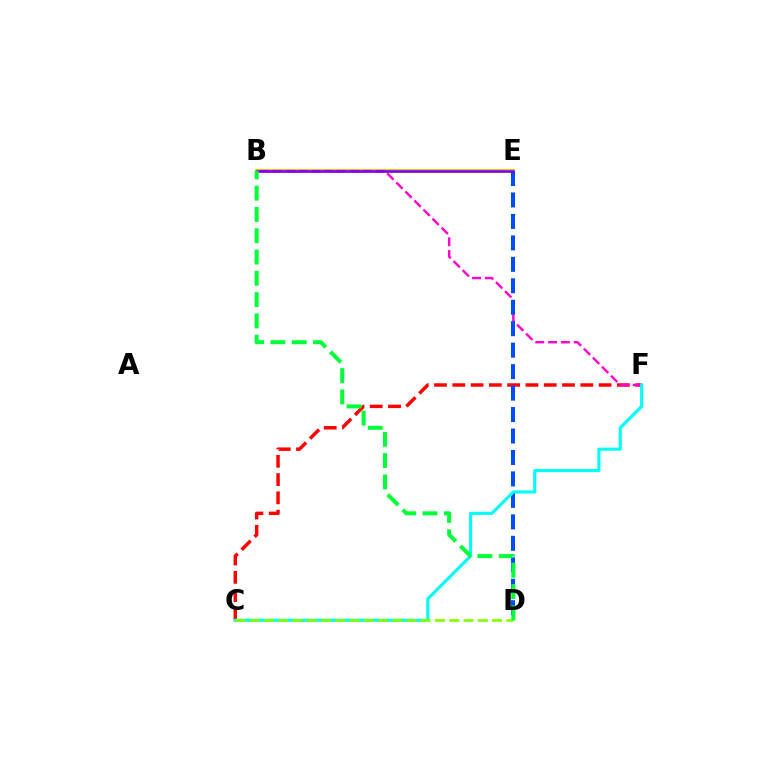{('B', 'E'): [{'color': '#ffbd00', 'line_style': 'solid', 'thickness': 2.82}, {'color': '#7200ff', 'line_style': 'solid', 'thickness': 1.81}], ('C', 'F'): [{'color': '#ff0000', 'line_style': 'dashed', 'thickness': 2.48}, {'color': '#00fff6', 'line_style': 'solid', 'thickness': 2.24}], ('B', 'F'): [{'color': '#ff00cf', 'line_style': 'dashed', 'thickness': 1.74}], ('D', 'E'): [{'color': '#004bff', 'line_style': 'dashed', 'thickness': 2.92}], ('C', 'D'): [{'color': '#84ff00', 'line_style': 'dashed', 'thickness': 1.94}], ('B', 'D'): [{'color': '#00ff39', 'line_style': 'dashed', 'thickness': 2.89}]}